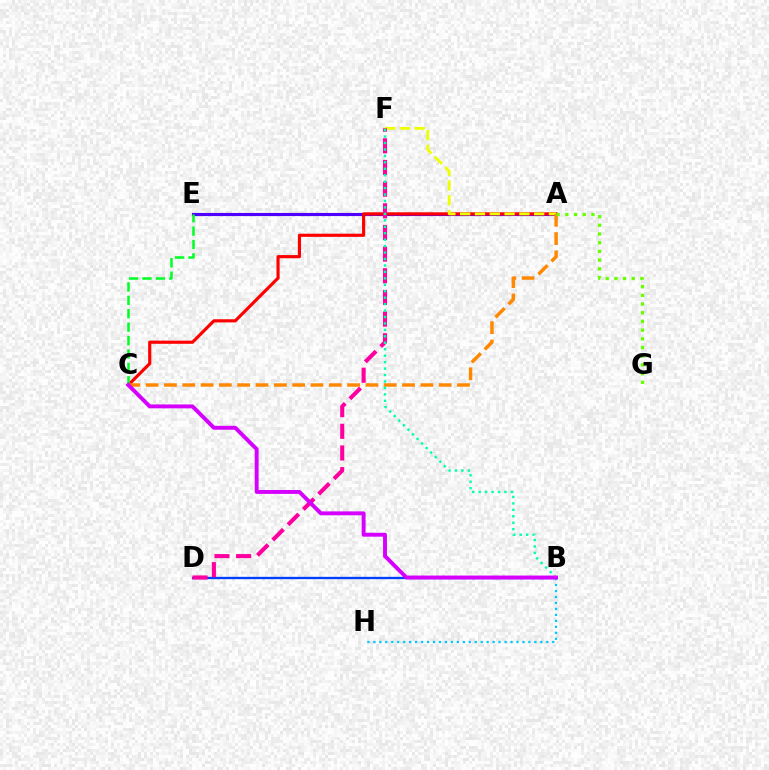{('A', 'E'): [{'color': '#4f00ff', 'line_style': 'solid', 'thickness': 2.26}], ('B', 'D'): [{'color': '#003fff', 'line_style': 'solid', 'thickness': 1.68}], ('A', 'C'): [{'color': '#ff0000', 'line_style': 'solid', 'thickness': 2.27}, {'color': '#ff8800', 'line_style': 'dashed', 'thickness': 2.49}], ('B', 'H'): [{'color': '#00c7ff', 'line_style': 'dotted', 'thickness': 1.62}], ('A', 'F'): [{'color': '#eeff00', 'line_style': 'dashed', 'thickness': 2.01}], ('C', 'E'): [{'color': '#00ff27', 'line_style': 'dashed', 'thickness': 1.82}], ('D', 'F'): [{'color': '#ff00a0', 'line_style': 'dashed', 'thickness': 2.94}], ('B', 'F'): [{'color': '#00ffaf', 'line_style': 'dotted', 'thickness': 1.75}], ('B', 'C'): [{'color': '#d600ff', 'line_style': 'solid', 'thickness': 2.81}], ('A', 'G'): [{'color': '#66ff00', 'line_style': 'dotted', 'thickness': 2.36}]}